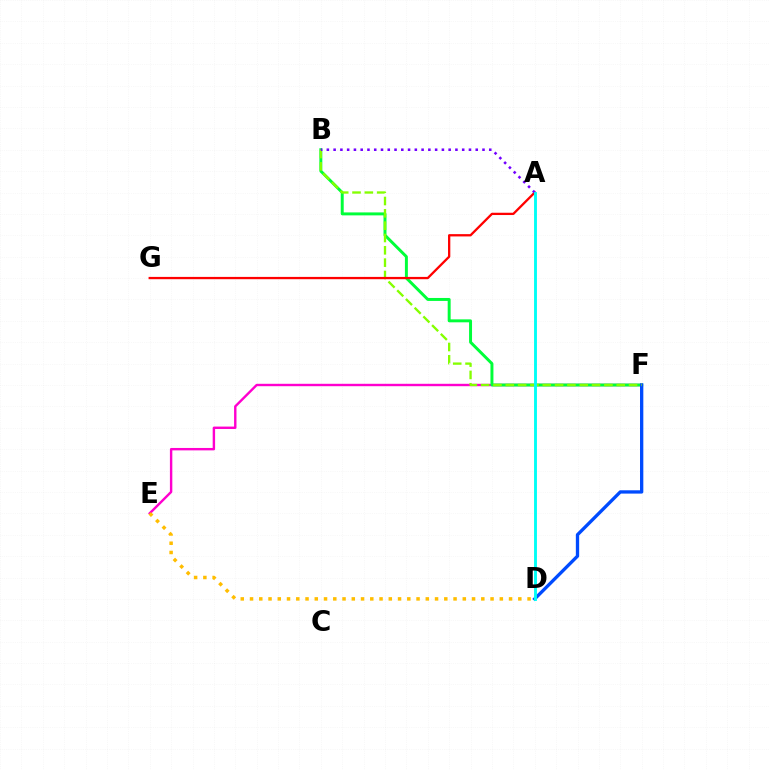{('E', 'F'): [{'color': '#ff00cf', 'line_style': 'solid', 'thickness': 1.73}], ('B', 'F'): [{'color': '#00ff39', 'line_style': 'solid', 'thickness': 2.13}, {'color': '#84ff00', 'line_style': 'dashed', 'thickness': 1.67}], ('D', 'F'): [{'color': '#004bff', 'line_style': 'solid', 'thickness': 2.39}], ('D', 'E'): [{'color': '#ffbd00', 'line_style': 'dotted', 'thickness': 2.51}], ('A', 'G'): [{'color': '#ff0000', 'line_style': 'solid', 'thickness': 1.65}], ('A', 'B'): [{'color': '#7200ff', 'line_style': 'dotted', 'thickness': 1.84}], ('A', 'D'): [{'color': '#00fff6', 'line_style': 'solid', 'thickness': 2.08}]}